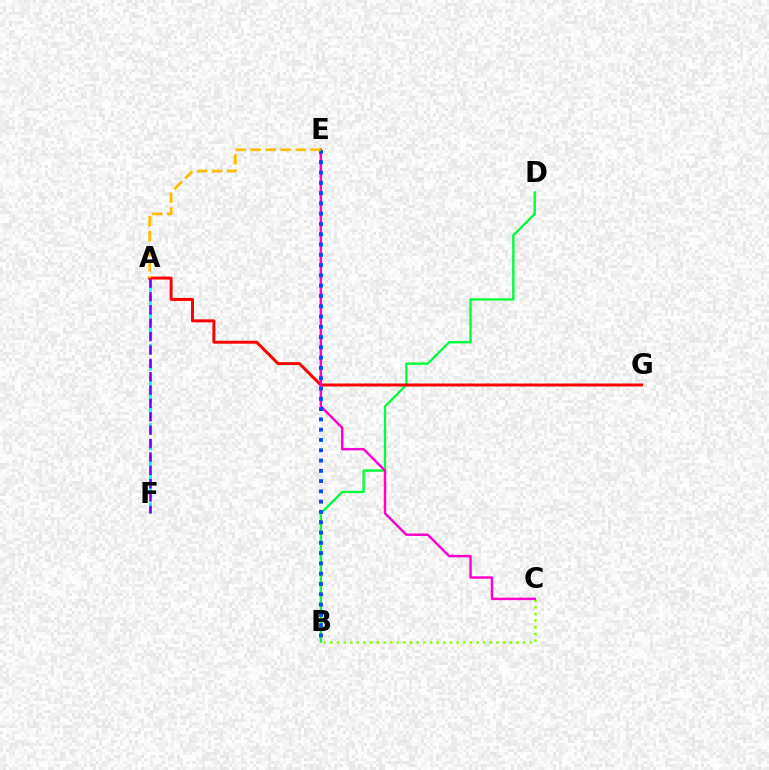{('A', 'F'): [{'color': '#00fff6', 'line_style': 'dashed', 'thickness': 2.16}, {'color': '#7200ff', 'line_style': 'dashed', 'thickness': 1.82}], ('B', 'C'): [{'color': '#84ff00', 'line_style': 'dotted', 'thickness': 1.81}], ('B', 'D'): [{'color': '#00ff39', 'line_style': 'solid', 'thickness': 1.7}], ('A', 'G'): [{'color': '#ff0000', 'line_style': 'solid', 'thickness': 2.13}], ('C', 'E'): [{'color': '#ff00cf', 'line_style': 'solid', 'thickness': 1.76}], ('B', 'E'): [{'color': '#004bff', 'line_style': 'dotted', 'thickness': 2.79}], ('A', 'E'): [{'color': '#ffbd00', 'line_style': 'dashed', 'thickness': 2.04}]}